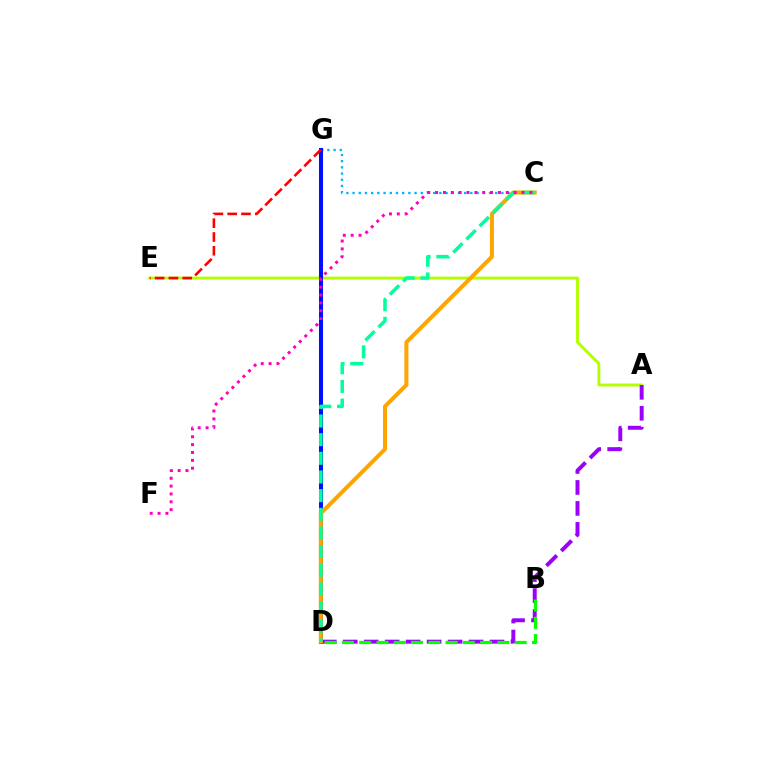{('C', 'G'): [{'color': '#00b5ff', 'line_style': 'dotted', 'thickness': 1.68}], ('A', 'E'): [{'color': '#b3ff00', 'line_style': 'solid', 'thickness': 2.09}], ('A', 'D'): [{'color': '#9b00ff', 'line_style': 'dashed', 'thickness': 2.85}], ('B', 'D'): [{'color': '#08ff00', 'line_style': 'dashed', 'thickness': 2.35}], ('D', 'G'): [{'color': '#0010ff', 'line_style': 'solid', 'thickness': 2.9}], ('E', 'G'): [{'color': '#ff0000', 'line_style': 'dashed', 'thickness': 1.87}], ('C', 'D'): [{'color': '#ffa500', 'line_style': 'solid', 'thickness': 2.91}, {'color': '#00ff9d', 'line_style': 'dashed', 'thickness': 2.54}], ('C', 'F'): [{'color': '#ff00bd', 'line_style': 'dotted', 'thickness': 2.13}]}